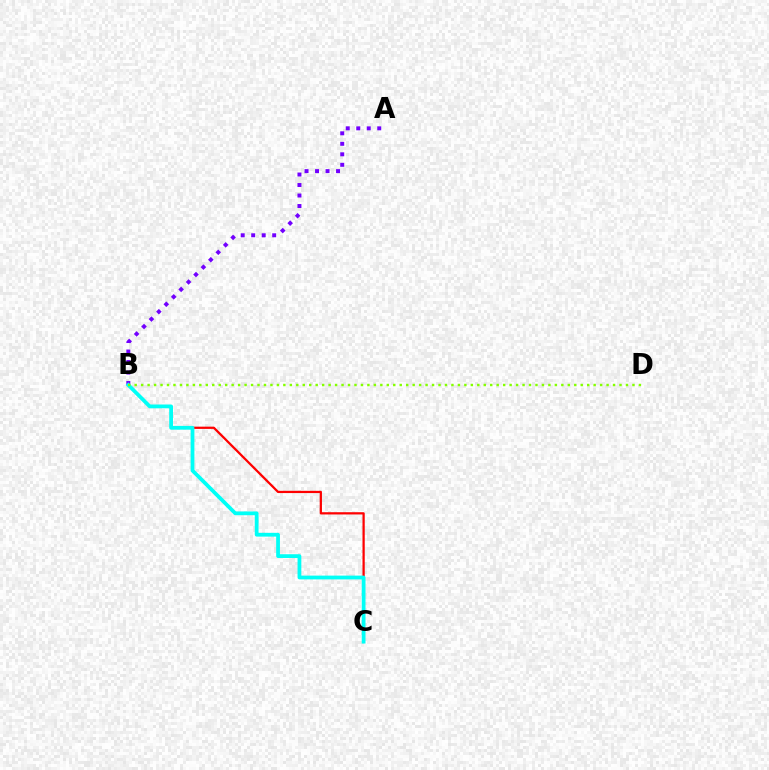{('B', 'C'): [{'color': '#ff0000', 'line_style': 'solid', 'thickness': 1.62}, {'color': '#00fff6', 'line_style': 'solid', 'thickness': 2.71}], ('A', 'B'): [{'color': '#7200ff', 'line_style': 'dotted', 'thickness': 2.85}], ('B', 'D'): [{'color': '#84ff00', 'line_style': 'dotted', 'thickness': 1.76}]}